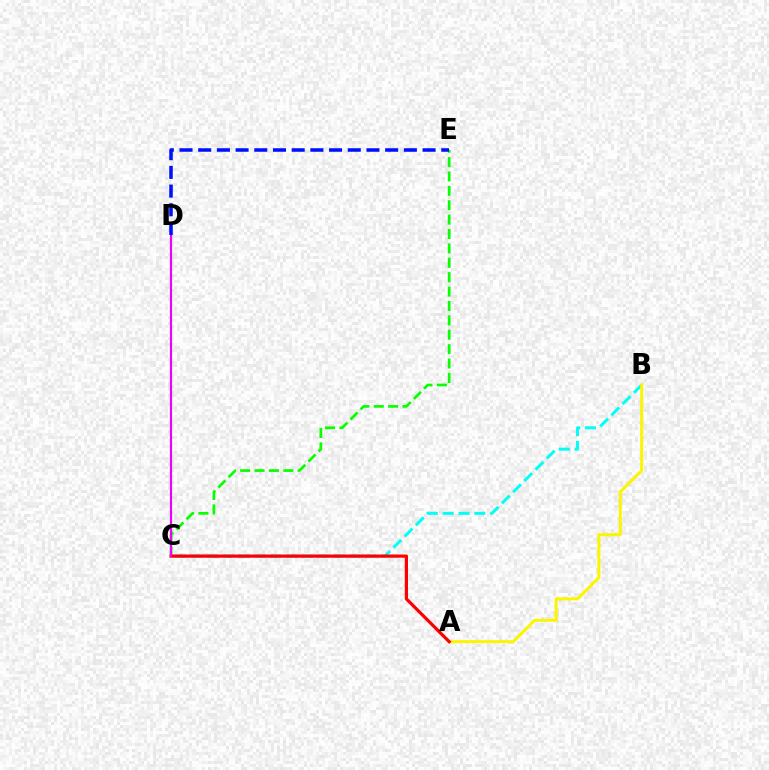{('C', 'E'): [{'color': '#08ff00', 'line_style': 'dashed', 'thickness': 1.96}], ('B', 'C'): [{'color': '#00fff6', 'line_style': 'dashed', 'thickness': 2.15}], ('A', 'B'): [{'color': '#fcf500', 'line_style': 'solid', 'thickness': 2.17}], ('A', 'C'): [{'color': '#ff0000', 'line_style': 'solid', 'thickness': 2.32}], ('C', 'D'): [{'color': '#ee00ff', 'line_style': 'solid', 'thickness': 1.58}], ('D', 'E'): [{'color': '#0010ff', 'line_style': 'dashed', 'thickness': 2.54}]}